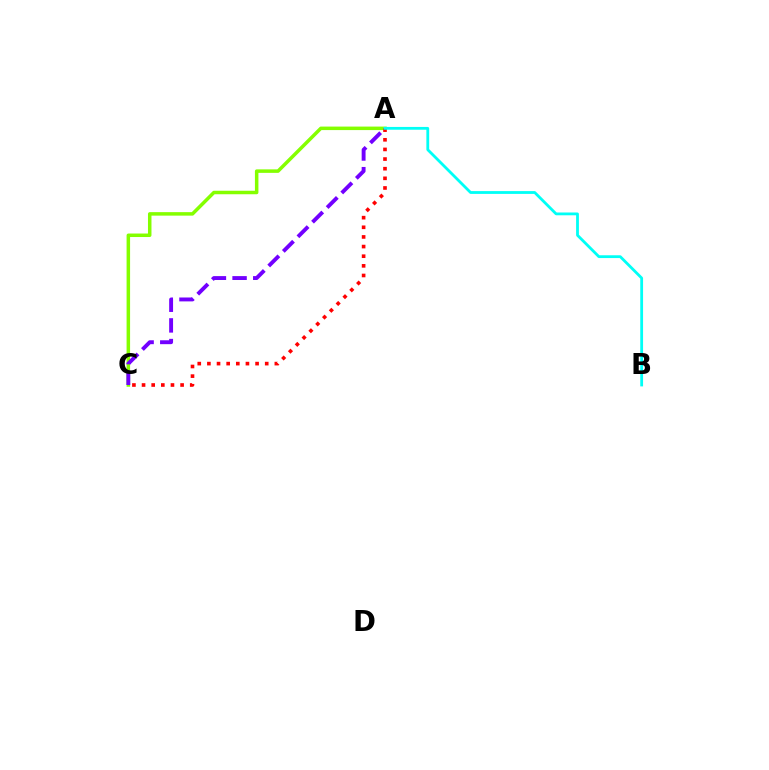{('A', 'C'): [{'color': '#84ff00', 'line_style': 'solid', 'thickness': 2.52}, {'color': '#ff0000', 'line_style': 'dotted', 'thickness': 2.62}, {'color': '#7200ff', 'line_style': 'dashed', 'thickness': 2.81}], ('A', 'B'): [{'color': '#00fff6', 'line_style': 'solid', 'thickness': 2.01}]}